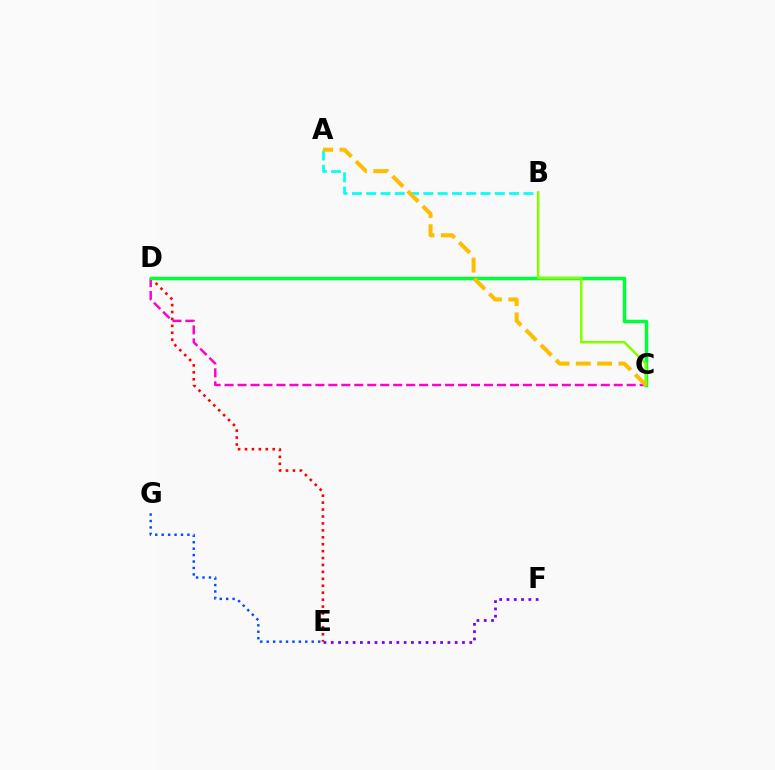{('C', 'D'): [{'color': '#ff00cf', 'line_style': 'dashed', 'thickness': 1.76}, {'color': '#00ff39', 'line_style': 'solid', 'thickness': 2.51}], ('D', 'E'): [{'color': '#ff0000', 'line_style': 'dotted', 'thickness': 1.88}], ('A', 'B'): [{'color': '#00fff6', 'line_style': 'dashed', 'thickness': 1.94}], ('E', 'F'): [{'color': '#7200ff', 'line_style': 'dotted', 'thickness': 1.98}], ('E', 'G'): [{'color': '#004bff', 'line_style': 'dotted', 'thickness': 1.75}], ('B', 'C'): [{'color': '#84ff00', 'line_style': 'solid', 'thickness': 1.84}], ('A', 'C'): [{'color': '#ffbd00', 'line_style': 'dashed', 'thickness': 2.89}]}